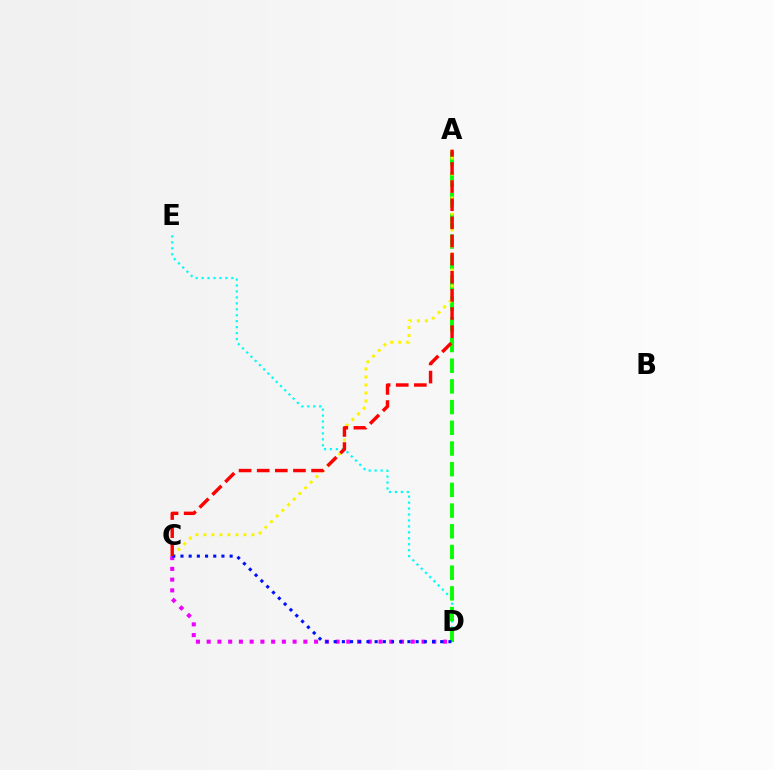{('D', 'E'): [{'color': '#00fff6', 'line_style': 'dotted', 'thickness': 1.62}], ('A', 'D'): [{'color': '#08ff00', 'line_style': 'dashed', 'thickness': 2.81}], ('A', 'C'): [{'color': '#fcf500', 'line_style': 'dotted', 'thickness': 2.17}, {'color': '#ff0000', 'line_style': 'dashed', 'thickness': 2.46}], ('C', 'D'): [{'color': '#ee00ff', 'line_style': 'dotted', 'thickness': 2.92}, {'color': '#0010ff', 'line_style': 'dotted', 'thickness': 2.23}]}